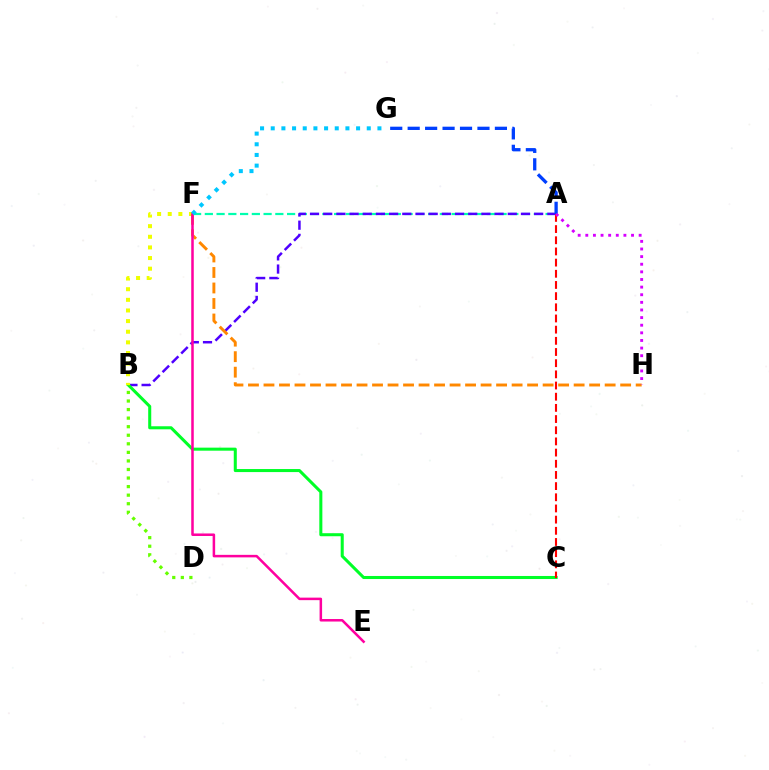{('A', 'F'): [{'color': '#00ffaf', 'line_style': 'dashed', 'thickness': 1.6}], ('A', 'B'): [{'color': '#4f00ff', 'line_style': 'dashed', 'thickness': 1.79}], ('B', 'C'): [{'color': '#00ff27', 'line_style': 'solid', 'thickness': 2.19}], ('B', 'F'): [{'color': '#eeff00', 'line_style': 'dotted', 'thickness': 2.89}], ('F', 'H'): [{'color': '#ff8800', 'line_style': 'dashed', 'thickness': 2.11}], ('A', 'G'): [{'color': '#003fff', 'line_style': 'dashed', 'thickness': 2.37}], ('A', 'C'): [{'color': '#ff0000', 'line_style': 'dashed', 'thickness': 1.52}], ('A', 'H'): [{'color': '#d600ff', 'line_style': 'dotted', 'thickness': 2.07}], ('B', 'D'): [{'color': '#66ff00', 'line_style': 'dotted', 'thickness': 2.33}], ('E', 'F'): [{'color': '#ff00a0', 'line_style': 'solid', 'thickness': 1.81}], ('F', 'G'): [{'color': '#00c7ff', 'line_style': 'dotted', 'thickness': 2.9}]}